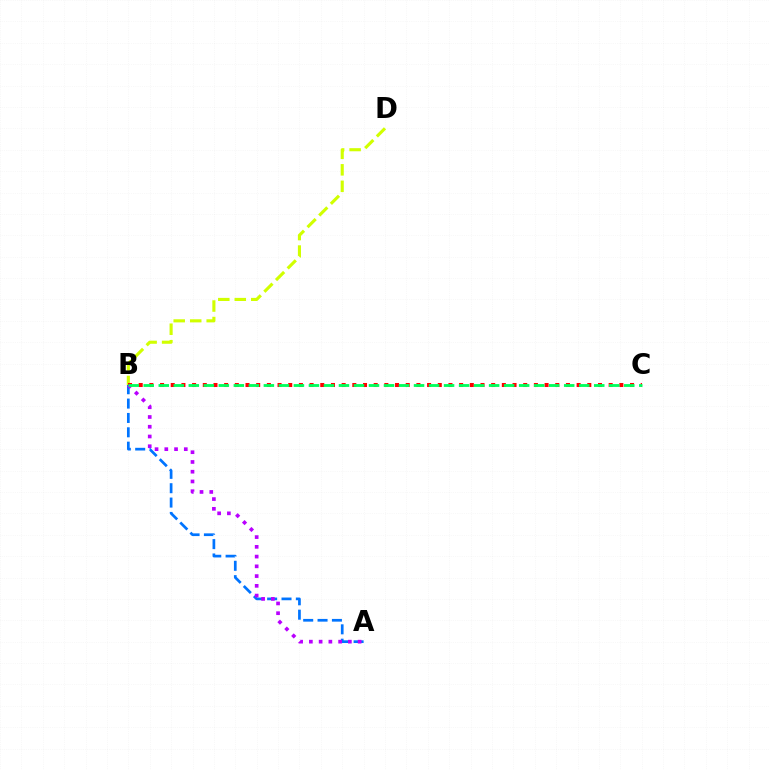{('B', 'D'): [{'color': '#d1ff00', 'line_style': 'dashed', 'thickness': 2.24}], ('B', 'C'): [{'color': '#ff0000', 'line_style': 'dotted', 'thickness': 2.9}, {'color': '#00ff5c', 'line_style': 'dashed', 'thickness': 2.04}], ('A', 'B'): [{'color': '#0074ff', 'line_style': 'dashed', 'thickness': 1.95}, {'color': '#b900ff', 'line_style': 'dotted', 'thickness': 2.65}]}